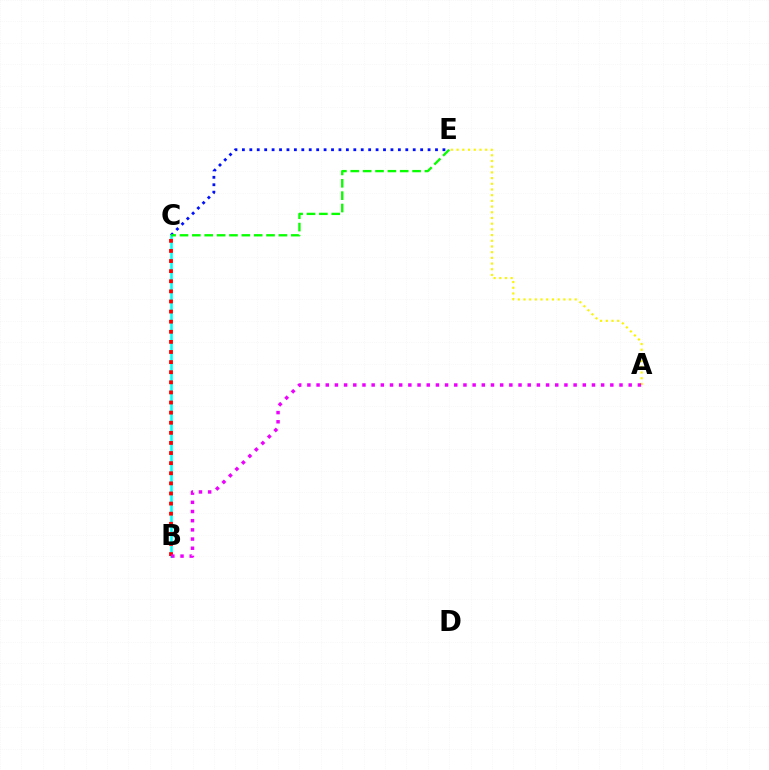{('B', 'C'): [{'color': '#00fff6', 'line_style': 'solid', 'thickness': 1.84}, {'color': '#ff0000', 'line_style': 'dotted', 'thickness': 2.75}], ('C', 'E'): [{'color': '#0010ff', 'line_style': 'dotted', 'thickness': 2.02}, {'color': '#08ff00', 'line_style': 'dashed', 'thickness': 1.68}], ('A', 'E'): [{'color': '#fcf500', 'line_style': 'dotted', 'thickness': 1.55}], ('A', 'B'): [{'color': '#ee00ff', 'line_style': 'dotted', 'thickness': 2.49}]}